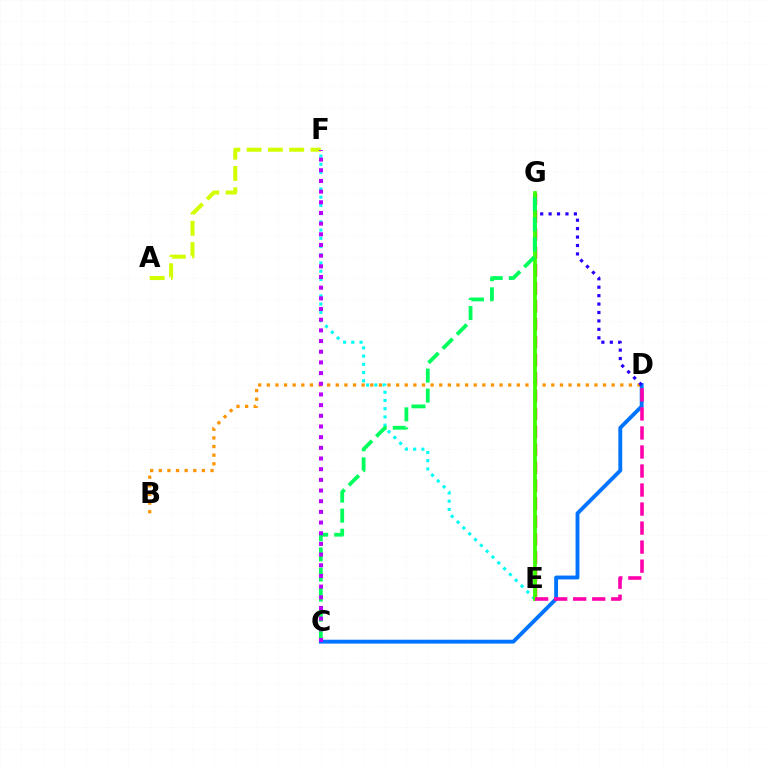{('E', 'G'): [{'color': '#ff0000', 'line_style': 'dashed', 'thickness': 2.44}, {'color': '#3dff00', 'line_style': 'solid', 'thickness': 2.72}], ('A', 'F'): [{'color': '#d1ff00', 'line_style': 'dashed', 'thickness': 2.89}], ('B', 'D'): [{'color': '#ff9400', 'line_style': 'dotted', 'thickness': 2.34}], ('C', 'D'): [{'color': '#0074ff', 'line_style': 'solid', 'thickness': 2.78}], ('E', 'F'): [{'color': '#00fff6', 'line_style': 'dotted', 'thickness': 2.23}], ('D', 'G'): [{'color': '#2500ff', 'line_style': 'dotted', 'thickness': 2.29}], ('C', 'G'): [{'color': '#00ff5c', 'line_style': 'dashed', 'thickness': 2.72}], ('D', 'E'): [{'color': '#ff00ac', 'line_style': 'dashed', 'thickness': 2.59}], ('C', 'F'): [{'color': '#b900ff', 'line_style': 'dotted', 'thickness': 2.9}]}